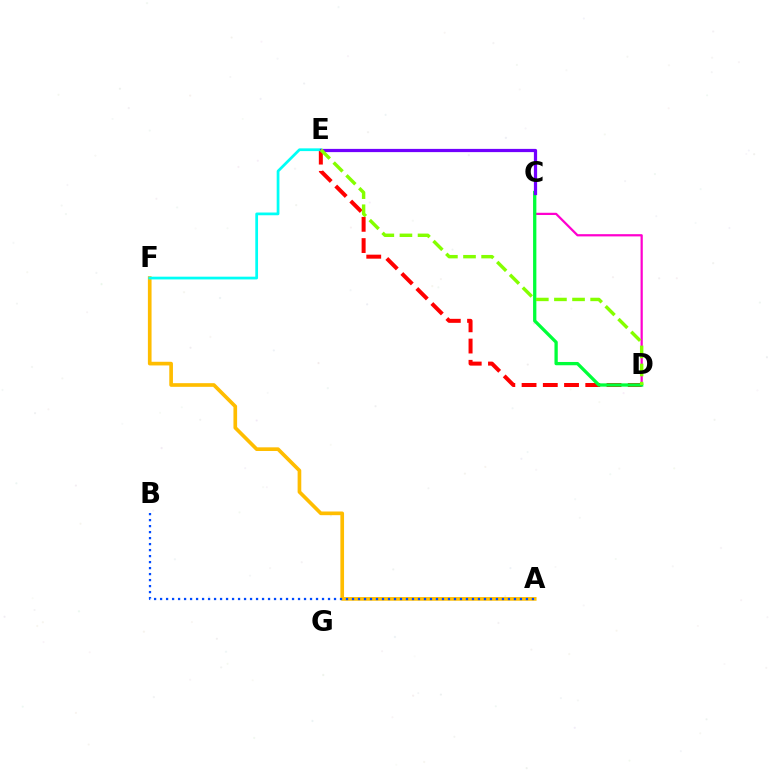{('C', 'D'): [{'color': '#ff00cf', 'line_style': 'solid', 'thickness': 1.61}, {'color': '#00ff39', 'line_style': 'solid', 'thickness': 2.37}], ('D', 'E'): [{'color': '#ff0000', 'line_style': 'dashed', 'thickness': 2.88}, {'color': '#84ff00', 'line_style': 'dashed', 'thickness': 2.46}], ('A', 'F'): [{'color': '#ffbd00', 'line_style': 'solid', 'thickness': 2.64}], ('E', 'F'): [{'color': '#00fff6', 'line_style': 'solid', 'thickness': 1.97}], ('C', 'E'): [{'color': '#7200ff', 'line_style': 'solid', 'thickness': 2.32}], ('A', 'B'): [{'color': '#004bff', 'line_style': 'dotted', 'thickness': 1.63}]}